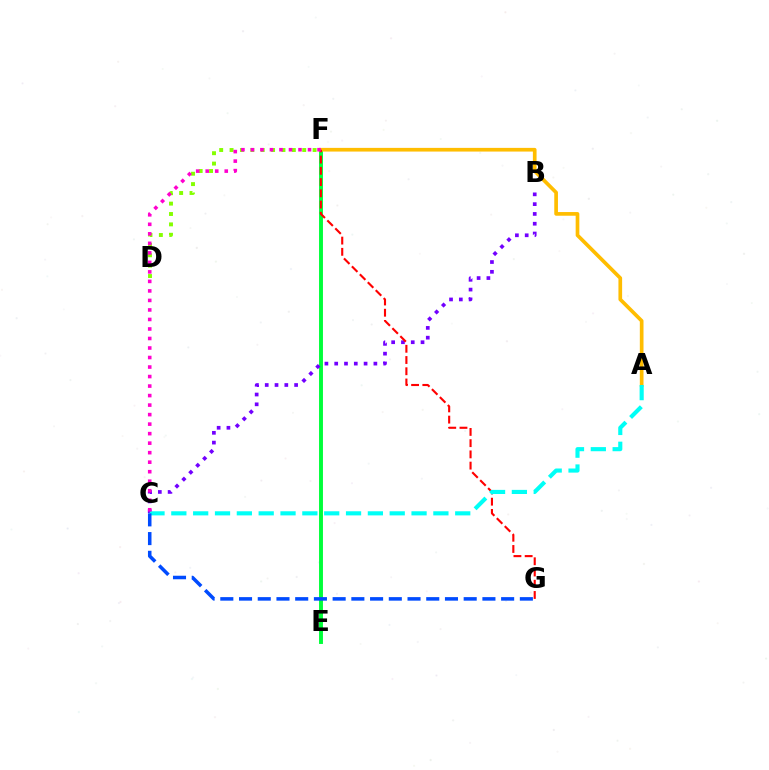{('D', 'F'): [{'color': '#84ff00', 'line_style': 'dotted', 'thickness': 2.82}], ('E', 'F'): [{'color': '#00ff39', 'line_style': 'solid', 'thickness': 2.82}], ('B', 'C'): [{'color': '#7200ff', 'line_style': 'dotted', 'thickness': 2.66}], ('A', 'F'): [{'color': '#ffbd00', 'line_style': 'solid', 'thickness': 2.65}], ('F', 'G'): [{'color': '#ff0000', 'line_style': 'dashed', 'thickness': 1.53}], ('A', 'C'): [{'color': '#00fff6', 'line_style': 'dashed', 'thickness': 2.97}], ('C', 'F'): [{'color': '#ff00cf', 'line_style': 'dotted', 'thickness': 2.59}], ('C', 'G'): [{'color': '#004bff', 'line_style': 'dashed', 'thickness': 2.54}]}